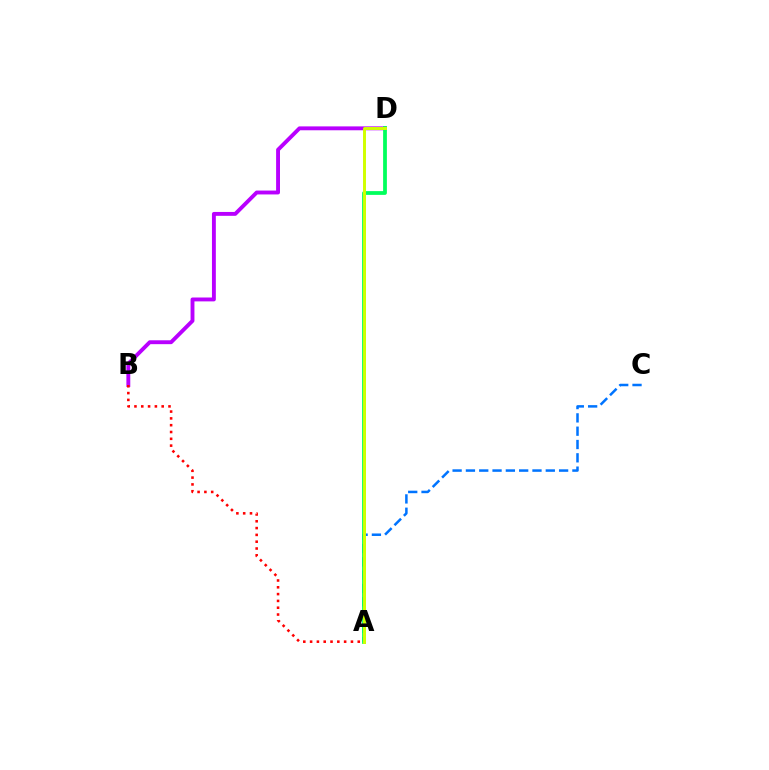{('B', 'D'): [{'color': '#b900ff', 'line_style': 'solid', 'thickness': 2.8}], ('A', 'C'): [{'color': '#0074ff', 'line_style': 'dashed', 'thickness': 1.81}], ('A', 'B'): [{'color': '#ff0000', 'line_style': 'dotted', 'thickness': 1.85}], ('A', 'D'): [{'color': '#00ff5c', 'line_style': 'solid', 'thickness': 2.71}, {'color': '#d1ff00', 'line_style': 'solid', 'thickness': 2.12}]}